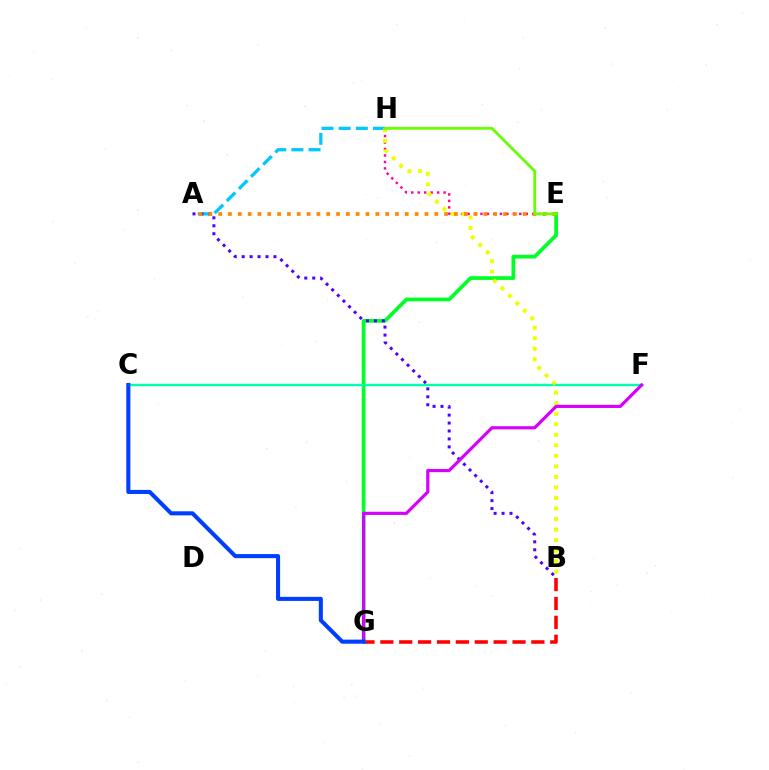{('A', 'H'): [{'color': '#00c7ff', 'line_style': 'dashed', 'thickness': 2.33}], ('E', 'H'): [{'color': '#ff00a0', 'line_style': 'dotted', 'thickness': 1.76}, {'color': '#66ff00', 'line_style': 'solid', 'thickness': 2.0}], ('B', 'G'): [{'color': '#ff0000', 'line_style': 'dashed', 'thickness': 2.56}], ('E', 'G'): [{'color': '#00ff27', 'line_style': 'solid', 'thickness': 2.68}], ('C', 'F'): [{'color': '#00ffaf', 'line_style': 'solid', 'thickness': 1.71}], ('A', 'B'): [{'color': '#4f00ff', 'line_style': 'dotted', 'thickness': 2.16}], ('B', 'H'): [{'color': '#eeff00', 'line_style': 'dotted', 'thickness': 2.86}], ('A', 'E'): [{'color': '#ff8800', 'line_style': 'dotted', 'thickness': 2.67}], ('F', 'G'): [{'color': '#d600ff', 'line_style': 'solid', 'thickness': 2.28}], ('C', 'G'): [{'color': '#003fff', 'line_style': 'solid', 'thickness': 2.93}]}